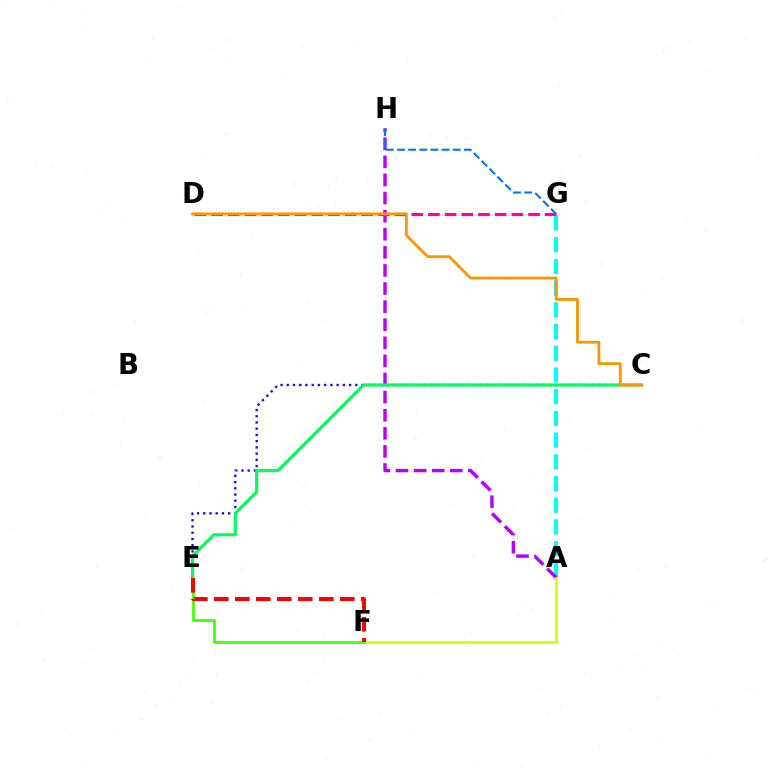{('C', 'E'): [{'color': '#2500ff', 'line_style': 'dotted', 'thickness': 1.69}, {'color': '#00ff5c', 'line_style': 'solid', 'thickness': 2.26}], ('A', 'G'): [{'color': '#00fff6', 'line_style': 'dashed', 'thickness': 2.95}], ('A', 'H'): [{'color': '#b900ff', 'line_style': 'dashed', 'thickness': 2.46}], ('A', 'F'): [{'color': '#d1ff00', 'line_style': 'solid', 'thickness': 2.02}], ('D', 'G'): [{'color': '#ff00ac', 'line_style': 'dashed', 'thickness': 2.27}], ('E', 'F'): [{'color': '#3dff00', 'line_style': 'solid', 'thickness': 1.94}, {'color': '#ff0000', 'line_style': 'dashed', 'thickness': 2.85}], ('C', 'D'): [{'color': '#ff9400', 'line_style': 'solid', 'thickness': 2.01}], ('G', 'H'): [{'color': '#0074ff', 'line_style': 'dashed', 'thickness': 1.51}]}